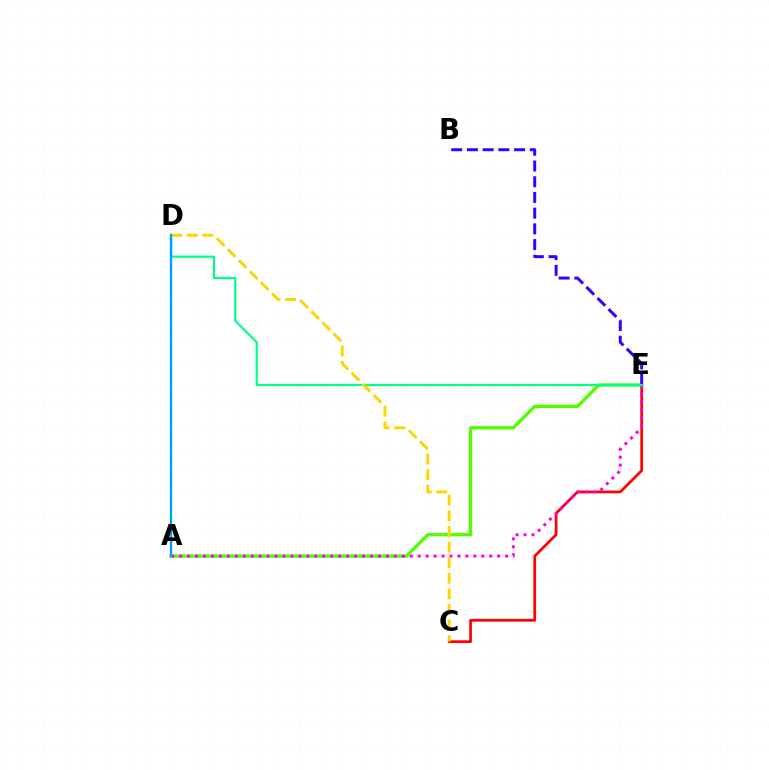{('C', 'E'): [{'color': '#ff0000', 'line_style': 'solid', 'thickness': 1.96}], ('A', 'E'): [{'color': '#4fff00', 'line_style': 'solid', 'thickness': 2.38}, {'color': '#ff00ed', 'line_style': 'dotted', 'thickness': 2.16}], ('B', 'E'): [{'color': '#3700ff', 'line_style': 'dashed', 'thickness': 2.13}], ('D', 'E'): [{'color': '#00ff86', 'line_style': 'solid', 'thickness': 1.58}], ('C', 'D'): [{'color': '#ffd500', 'line_style': 'dashed', 'thickness': 2.12}], ('A', 'D'): [{'color': '#009eff', 'line_style': 'solid', 'thickness': 1.72}]}